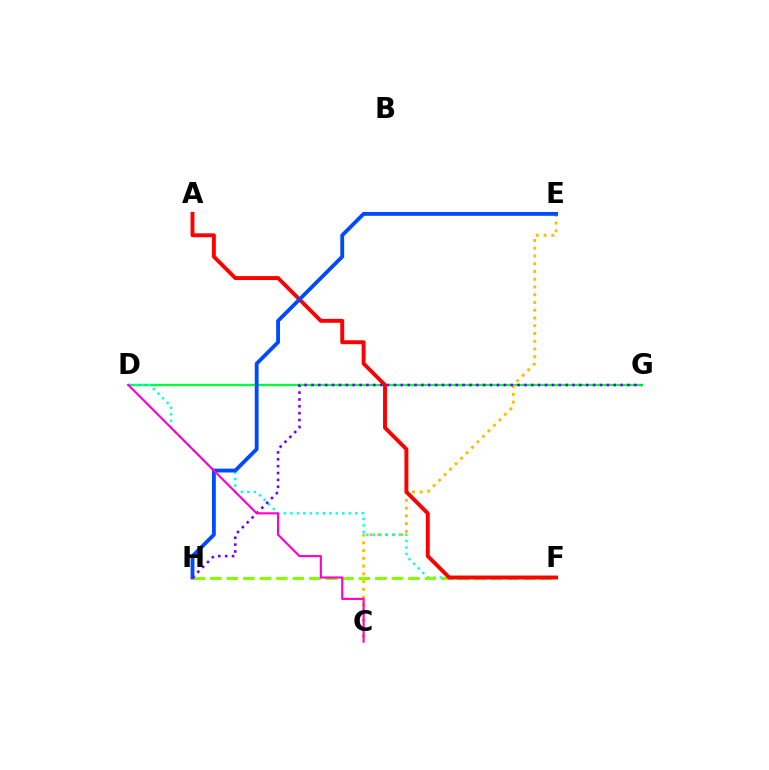{('D', 'G'): [{'color': '#00ff39', 'line_style': 'solid', 'thickness': 1.64}], ('C', 'E'): [{'color': '#ffbd00', 'line_style': 'dotted', 'thickness': 2.11}], ('D', 'F'): [{'color': '#00fff6', 'line_style': 'dotted', 'thickness': 1.76}], ('F', 'H'): [{'color': '#84ff00', 'line_style': 'dashed', 'thickness': 2.24}], ('A', 'F'): [{'color': '#ff0000', 'line_style': 'solid', 'thickness': 2.82}], ('E', 'H'): [{'color': '#004bff', 'line_style': 'solid', 'thickness': 2.76}], ('G', 'H'): [{'color': '#7200ff', 'line_style': 'dotted', 'thickness': 1.87}], ('C', 'D'): [{'color': '#ff00cf', 'line_style': 'solid', 'thickness': 1.54}]}